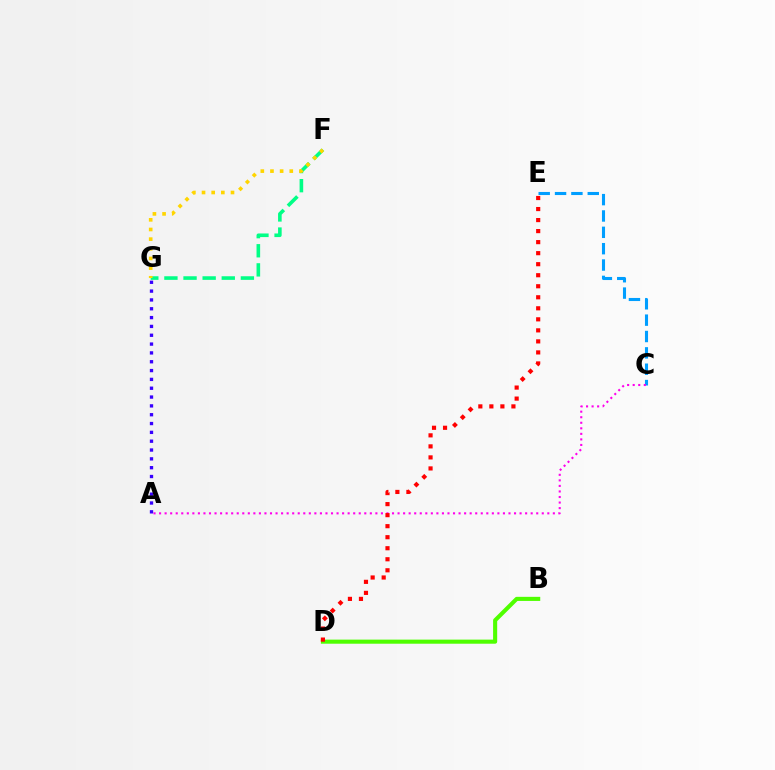{('B', 'D'): [{'color': '#4fff00', 'line_style': 'solid', 'thickness': 2.94}], ('C', 'E'): [{'color': '#009eff', 'line_style': 'dashed', 'thickness': 2.22}], ('A', 'C'): [{'color': '#ff00ed', 'line_style': 'dotted', 'thickness': 1.51}], ('A', 'G'): [{'color': '#3700ff', 'line_style': 'dotted', 'thickness': 2.4}], ('D', 'E'): [{'color': '#ff0000', 'line_style': 'dotted', 'thickness': 3.0}], ('F', 'G'): [{'color': '#00ff86', 'line_style': 'dashed', 'thickness': 2.6}, {'color': '#ffd500', 'line_style': 'dotted', 'thickness': 2.62}]}